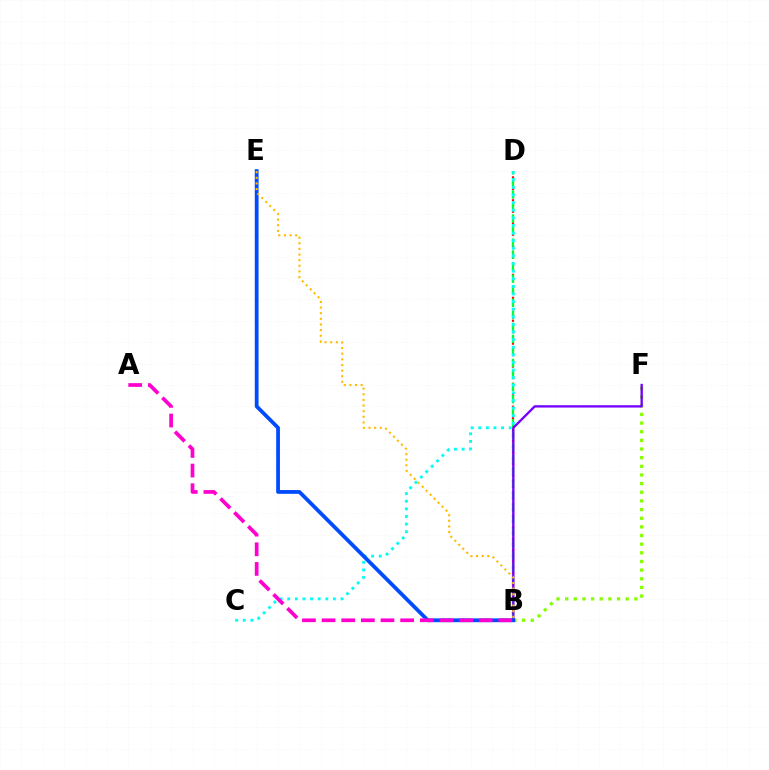{('B', 'D'): [{'color': '#ff0000', 'line_style': 'dotted', 'thickness': 1.56}, {'color': '#00ff39', 'line_style': 'dashed', 'thickness': 1.64}], ('B', 'F'): [{'color': '#84ff00', 'line_style': 'dotted', 'thickness': 2.35}, {'color': '#7200ff', 'line_style': 'solid', 'thickness': 1.68}], ('C', 'D'): [{'color': '#00fff6', 'line_style': 'dotted', 'thickness': 2.07}], ('B', 'E'): [{'color': '#004bff', 'line_style': 'solid', 'thickness': 2.72}, {'color': '#ffbd00', 'line_style': 'dotted', 'thickness': 1.53}], ('A', 'B'): [{'color': '#ff00cf', 'line_style': 'dashed', 'thickness': 2.67}]}